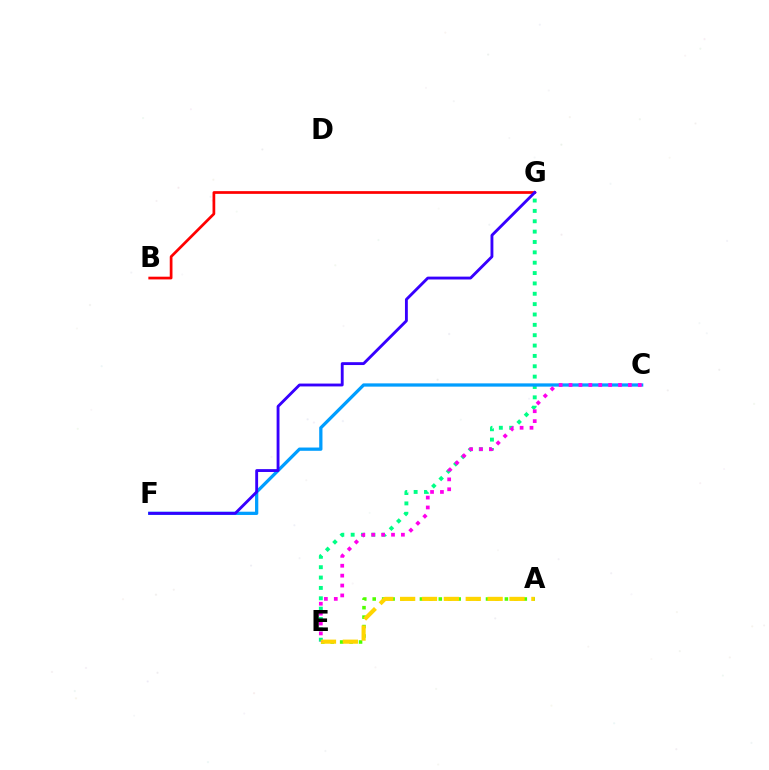{('E', 'G'): [{'color': '#00ff86', 'line_style': 'dotted', 'thickness': 2.81}], ('C', 'F'): [{'color': '#009eff', 'line_style': 'solid', 'thickness': 2.35}], ('A', 'E'): [{'color': '#4fff00', 'line_style': 'dotted', 'thickness': 2.57}, {'color': '#ffd500', 'line_style': 'dashed', 'thickness': 2.97}], ('B', 'G'): [{'color': '#ff0000', 'line_style': 'solid', 'thickness': 1.96}], ('C', 'E'): [{'color': '#ff00ed', 'line_style': 'dotted', 'thickness': 2.69}], ('F', 'G'): [{'color': '#3700ff', 'line_style': 'solid', 'thickness': 2.06}]}